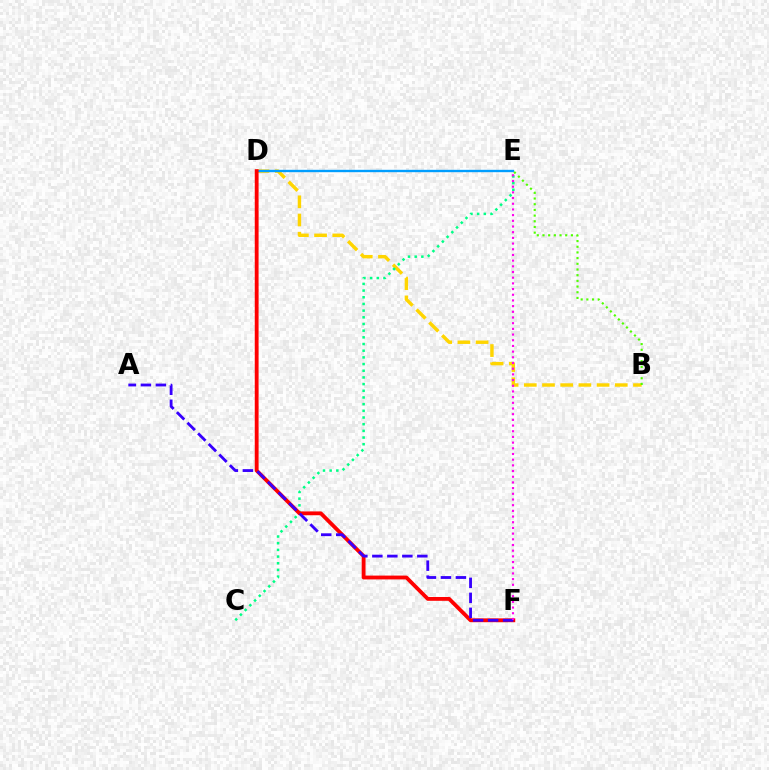{('B', 'D'): [{'color': '#ffd500', 'line_style': 'dashed', 'thickness': 2.47}], ('C', 'E'): [{'color': '#00ff86', 'line_style': 'dotted', 'thickness': 1.81}], ('D', 'E'): [{'color': '#009eff', 'line_style': 'solid', 'thickness': 1.7}], ('D', 'F'): [{'color': '#ff0000', 'line_style': 'solid', 'thickness': 2.76}], ('B', 'E'): [{'color': '#4fff00', 'line_style': 'dotted', 'thickness': 1.55}], ('A', 'F'): [{'color': '#3700ff', 'line_style': 'dashed', 'thickness': 2.04}], ('E', 'F'): [{'color': '#ff00ed', 'line_style': 'dotted', 'thickness': 1.55}]}